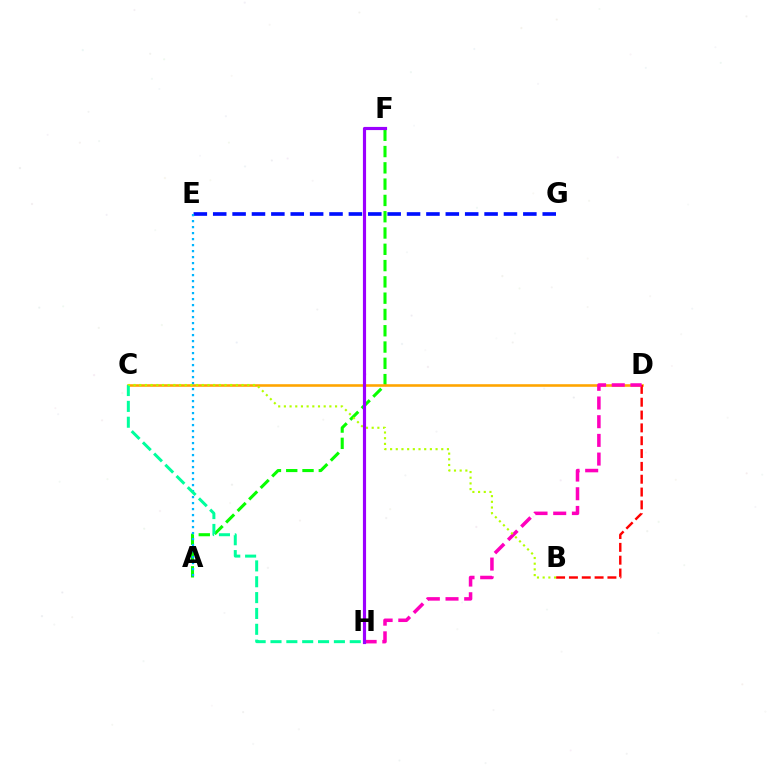{('A', 'F'): [{'color': '#08ff00', 'line_style': 'dashed', 'thickness': 2.21}], ('C', 'D'): [{'color': '#ffa500', 'line_style': 'solid', 'thickness': 1.87}], ('B', 'D'): [{'color': '#ff0000', 'line_style': 'dashed', 'thickness': 1.74}], ('D', 'H'): [{'color': '#ff00bd', 'line_style': 'dashed', 'thickness': 2.54}], ('E', 'G'): [{'color': '#0010ff', 'line_style': 'dashed', 'thickness': 2.63}], ('A', 'E'): [{'color': '#00b5ff', 'line_style': 'dotted', 'thickness': 1.63}], ('C', 'H'): [{'color': '#00ff9d', 'line_style': 'dashed', 'thickness': 2.15}], ('B', 'C'): [{'color': '#b3ff00', 'line_style': 'dotted', 'thickness': 1.54}], ('F', 'H'): [{'color': '#9b00ff', 'line_style': 'solid', 'thickness': 2.27}]}